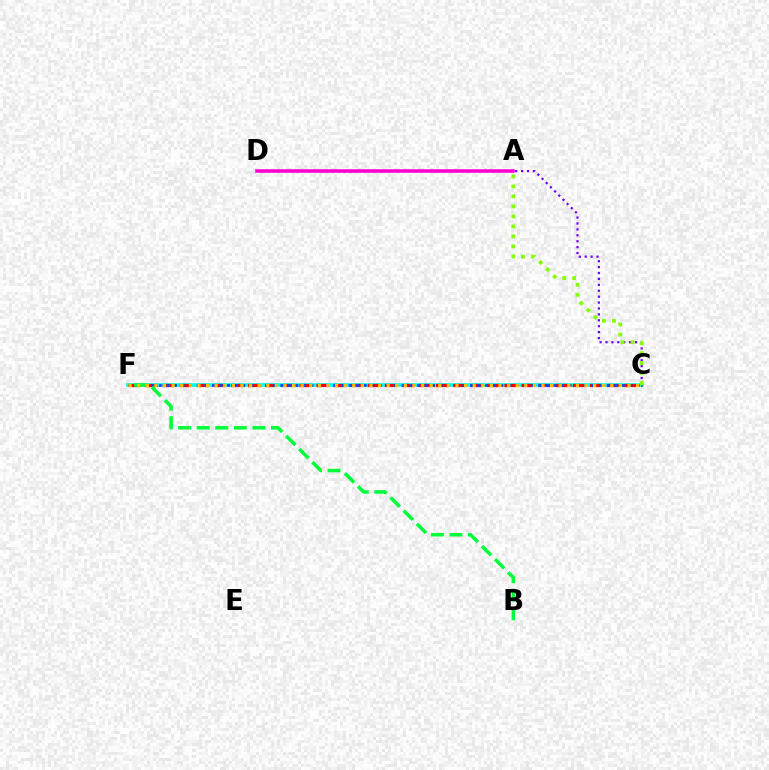{('C', 'D'): [{'color': '#7200ff', 'line_style': 'dotted', 'thickness': 1.61}], ('C', 'F'): [{'color': '#00fff6', 'line_style': 'solid', 'thickness': 2.67}, {'color': '#ff0000', 'line_style': 'dashed', 'thickness': 2.32}, {'color': '#004bff', 'line_style': 'dotted', 'thickness': 2.06}, {'color': '#ffbd00', 'line_style': 'dotted', 'thickness': 2.34}], ('A', 'C'): [{'color': '#84ff00', 'line_style': 'dotted', 'thickness': 2.72}], ('B', 'F'): [{'color': '#00ff39', 'line_style': 'dashed', 'thickness': 2.52}], ('A', 'D'): [{'color': '#ff00cf', 'line_style': 'solid', 'thickness': 2.55}]}